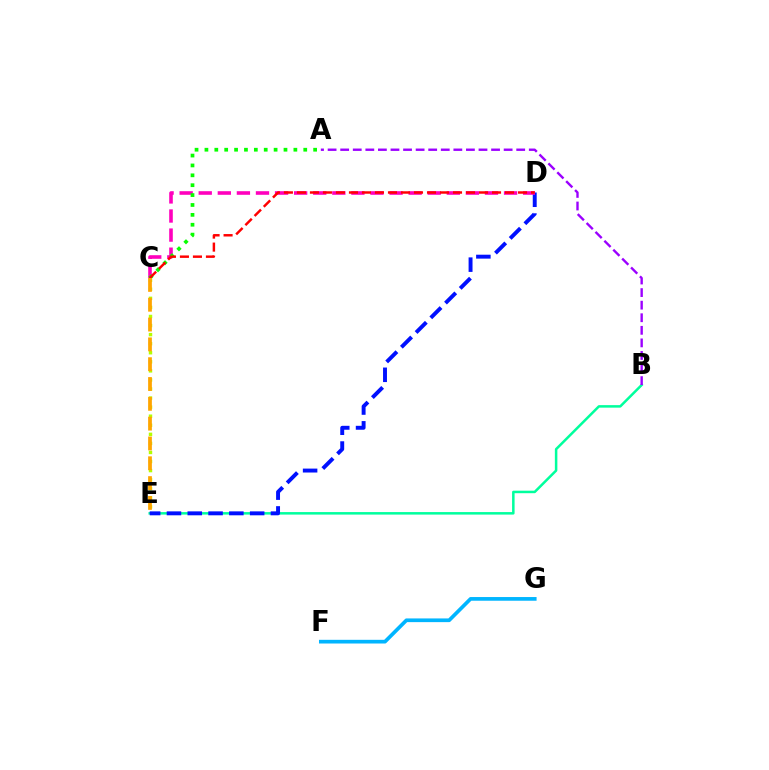{('B', 'E'): [{'color': '#00ff9d', 'line_style': 'solid', 'thickness': 1.81}], ('D', 'E'): [{'color': '#0010ff', 'line_style': 'dashed', 'thickness': 2.83}], ('C', 'D'): [{'color': '#ff00bd', 'line_style': 'dashed', 'thickness': 2.59}, {'color': '#ff0000', 'line_style': 'dashed', 'thickness': 1.77}], ('F', 'G'): [{'color': '#00b5ff', 'line_style': 'solid', 'thickness': 2.66}], ('A', 'C'): [{'color': '#08ff00', 'line_style': 'dotted', 'thickness': 2.68}], ('C', 'E'): [{'color': '#b3ff00', 'line_style': 'dotted', 'thickness': 2.46}, {'color': '#ffa500', 'line_style': 'dashed', 'thickness': 2.69}], ('A', 'B'): [{'color': '#9b00ff', 'line_style': 'dashed', 'thickness': 1.71}]}